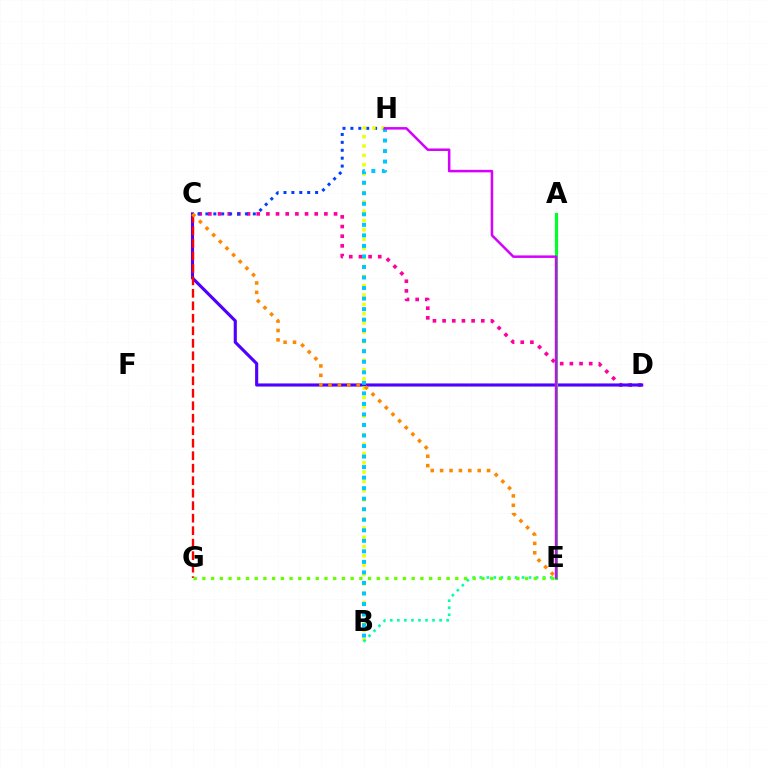{('C', 'D'): [{'color': '#ff00a0', 'line_style': 'dotted', 'thickness': 2.63}, {'color': '#4f00ff', 'line_style': 'solid', 'thickness': 2.25}], ('C', 'H'): [{'color': '#003fff', 'line_style': 'dotted', 'thickness': 2.15}], ('B', 'H'): [{'color': '#eeff00', 'line_style': 'dotted', 'thickness': 2.53}, {'color': '#00c7ff', 'line_style': 'dotted', 'thickness': 2.86}], ('B', 'E'): [{'color': '#00ffaf', 'line_style': 'dotted', 'thickness': 1.91}], ('C', 'G'): [{'color': '#ff0000', 'line_style': 'dashed', 'thickness': 1.7}], ('A', 'E'): [{'color': '#00ff27', 'line_style': 'solid', 'thickness': 2.26}], ('C', 'E'): [{'color': '#ff8800', 'line_style': 'dotted', 'thickness': 2.55}], ('E', 'G'): [{'color': '#66ff00', 'line_style': 'dotted', 'thickness': 2.37}], ('E', 'H'): [{'color': '#d600ff', 'line_style': 'solid', 'thickness': 1.81}]}